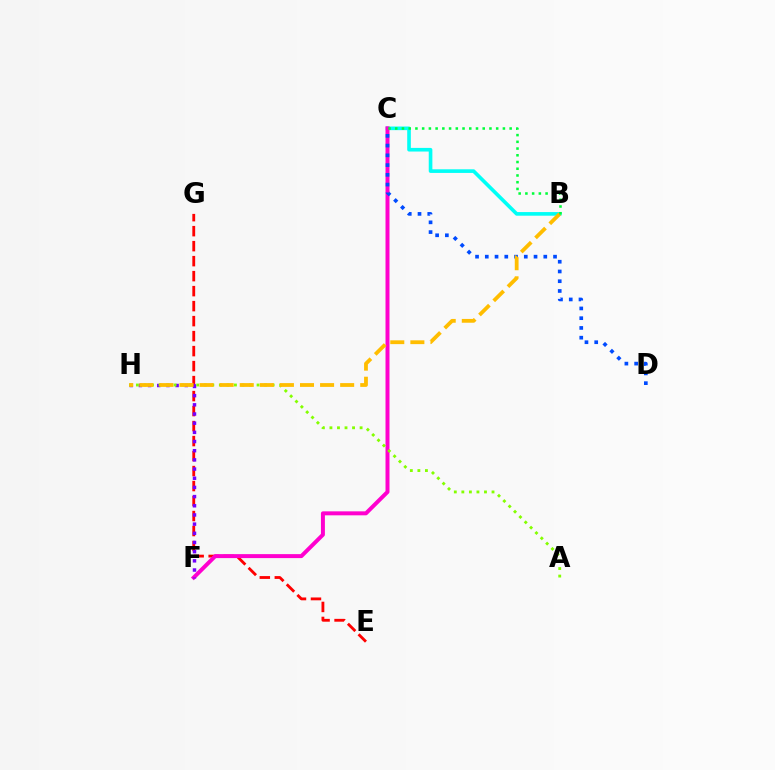{('E', 'G'): [{'color': '#ff0000', 'line_style': 'dashed', 'thickness': 2.04}], ('B', 'C'): [{'color': '#00fff6', 'line_style': 'solid', 'thickness': 2.61}, {'color': '#00ff39', 'line_style': 'dotted', 'thickness': 1.83}], ('C', 'F'): [{'color': '#ff00cf', 'line_style': 'solid', 'thickness': 2.86}], ('F', 'H'): [{'color': '#7200ff', 'line_style': 'dotted', 'thickness': 2.49}], ('C', 'D'): [{'color': '#004bff', 'line_style': 'dotted', 'thickness': 2.65}], ('A', 'H'): [{'color': '#84ff00', 'line_style': 'dotted', 'thickness': 2.05}], ('B', 'H'): [{'color': '#ffbd00', 'line_style': 'dashed', 'thickness': 2.73}]}